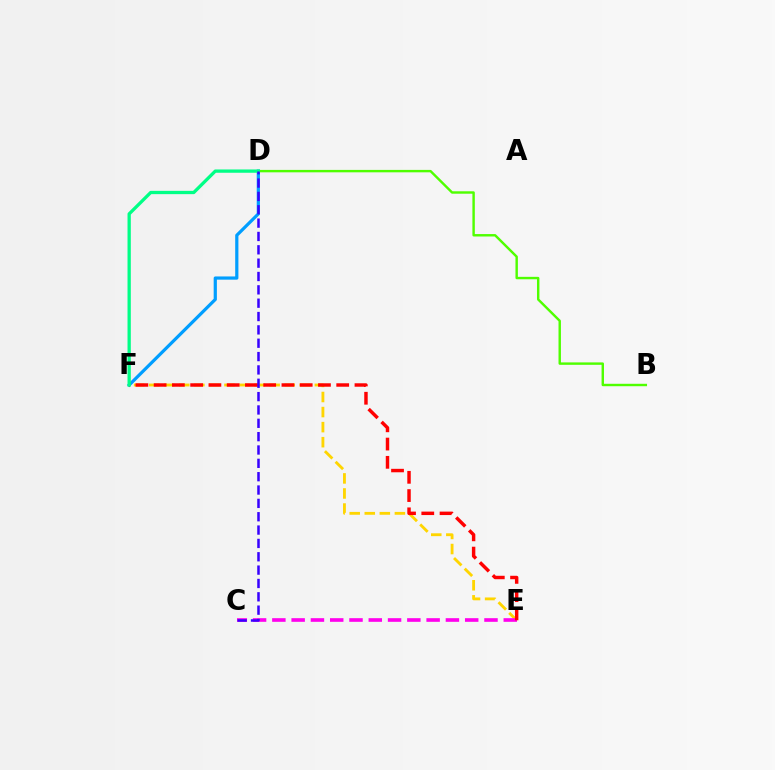{('D', 'F'): [{'color': '#009eff', 'line_style': 'solid', 'thickness': 2.31}, {'color': '#00ff86', 'line_style': 'solid', 'thickness': 2.37}], ('B', 'D'): [{'color': '#4fff00', 'line_style': 'solid', 'thickness': 1.74}], ('E', 'F'): [{'color': '#ffd500', 'line_style': 'dashed', 'thickness': 2.05}, {'color': '#ff0000', 'line_style': 'dashed', 'thickness': 2.48}], ('C', 'E'): [{'color': '#ff00ed', 'line_style': 'dashed', 'thickness': 2.62}], ('C', 'D'): [{'color': '#3700ff', 'line_style': 'dashed', 'thickness': 1.81}]}